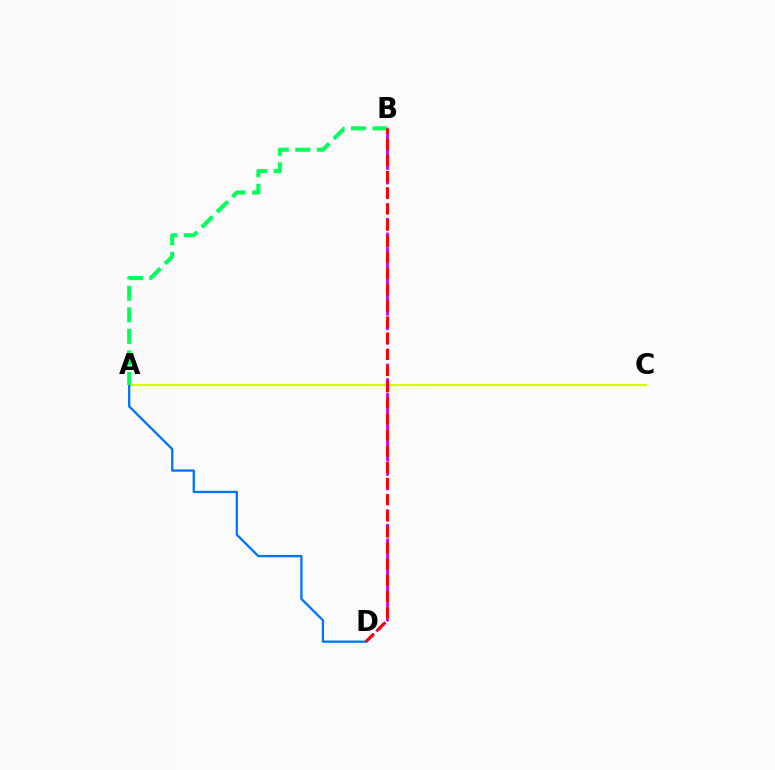{('B', 'D'): [{'color': '#b900ff', 'line_style': 'dashed', 'thickness': 1.98}, {'color': '#ff0000', 'line_style': 'dashed', 'thickness': 2.19}], ('A', 'C'): [{'color': '#d1ff00', 'line_style': 'solid', 'thickness': 1.56}], ('A', 'D'): [{'color': '#0074ff', 'line_style': 'solid', 'thickness': 1.65}], ('A', 'B'): [{'color': '#00ff5c', 'line_style': 'dashed', 'thickness': 2.92}]}